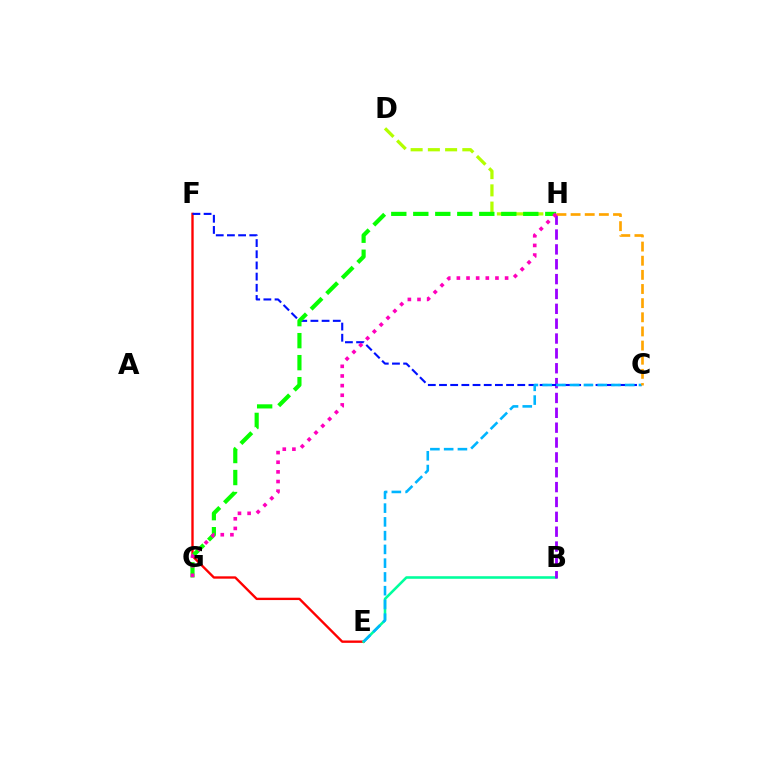{('D', 'H'): [{'color': '#b3ff00', 'line_style': 'dashed', 'thickness': 2.34}], ('E', 'F'): [{'color': '#ff0000', 'line_style': 'solid', 'thickness': 1.7}], ('B', 'E'): [{'color': '#00ff9d', 'line_style': 'solid', 'thickness': 1.85}], ('B', 'H'): [{'color': '#9b00ff', 'line_style': 'dashed', 'thickness': 2.02}], ('C', 'F'): [{'color': '#0010ff', 'line_style': 'dashed', 'thickness': 1.52}], ('C', 'E'): [{'color': '#00b5ff', 'line_style': 'dashed', 'thickness': 1.87}], ('C', 'H'): [{'color': '#ffa500', 'line_style': 'dashed', 'thickness': 1.92}], ('G', 'H'): [{'color': '#08ff00', 'line_style': 'dashed', 'thickness': 2.99}, {'color': '#ff00bd', 'line_style': 'dotted', 'thickness': 2.62}]}